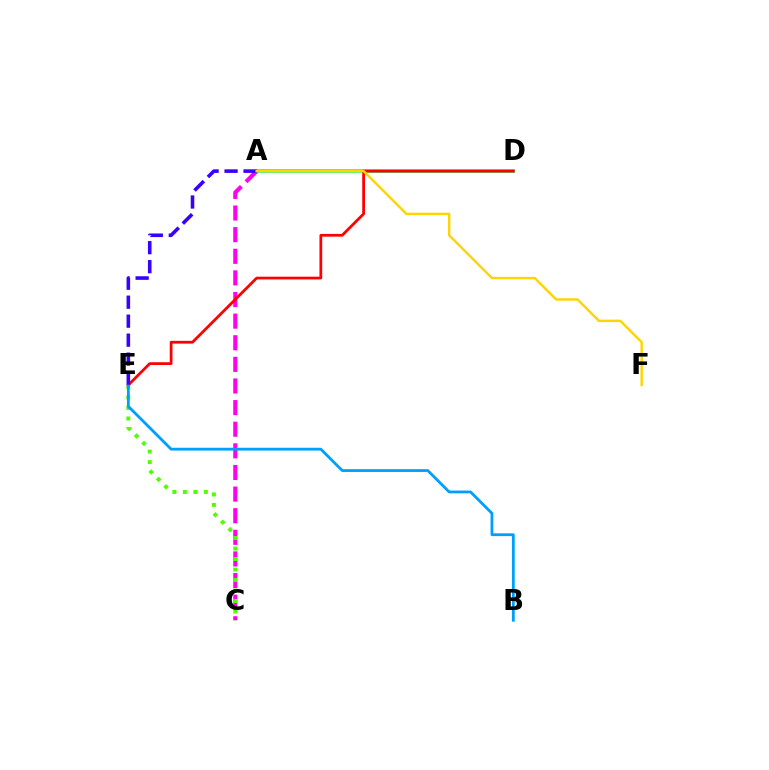{('A', 'D'): [{'color': '#00ff86', 'line_style': 'solid', 'thickness': 2.61}], ('A', 'C'): [{'color': '#ff00ed', 'line_style': 'dashed', 'thickness': 2.94}], ('C', 'E'): [{'color': '#4fff00', 'line_style': 'dotted', 'thickness': 2.85}], ('D', 'E'): [{'color': '#ff0000', 'line_style': 'solid', 'thickness': 1.99}], ('B', 'E'): [{'color': '#009eff', 'line_style': 'solid', 'thickness': 2.01}], ('A', 'E'): [{'color': '#3700ff', 'line_style': 'dashed', 'thickness': 2.58}], ('A', 'F'): [{'color': '#ffd500', 'line_style': 'solid', 'thickness': 1.75}]}